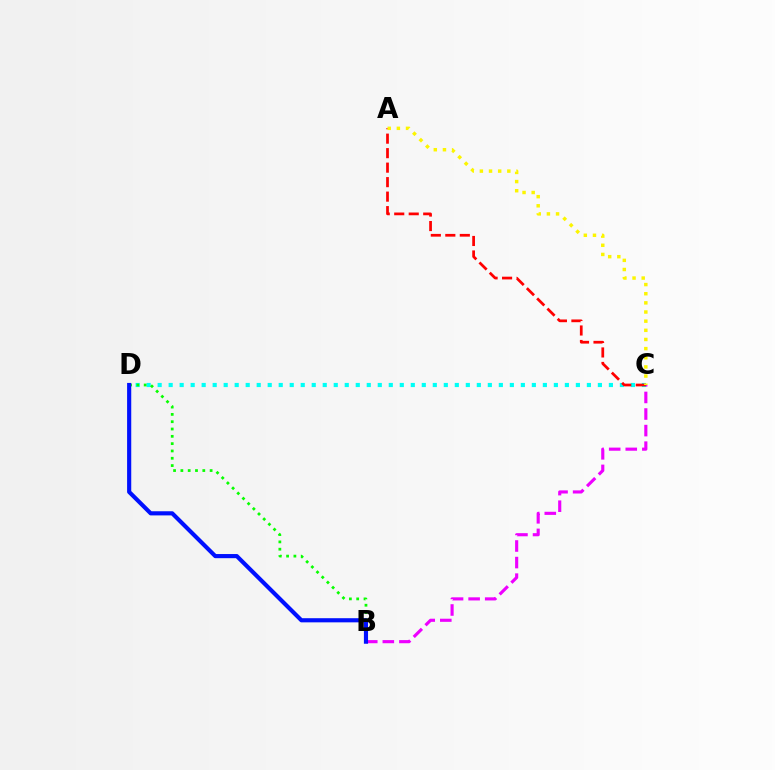{('B', 'C'): [{'color': '#ee00ff', 'line_style': 'dashed', 'thickness': 2.25}], ('C', 'D'): [{'color': '#00fff6', 'line_style': 'dotted', 'thickness': 2.99}], ('B', 'D'): [{'color': '#08ff00', 'line_style': 'dotted', 'thickness': 1.99}, {'color': '#0010ff', 'line_style': 'solid', 'thickness': 2.98}], ('A', 'C'): [{'color': '#ff0000', 'line_style': 'dashed', 'thickness': 1.97}, {'color': '#fcf500', 'line_style': 'dotted', 'thickness': 2.49}]}